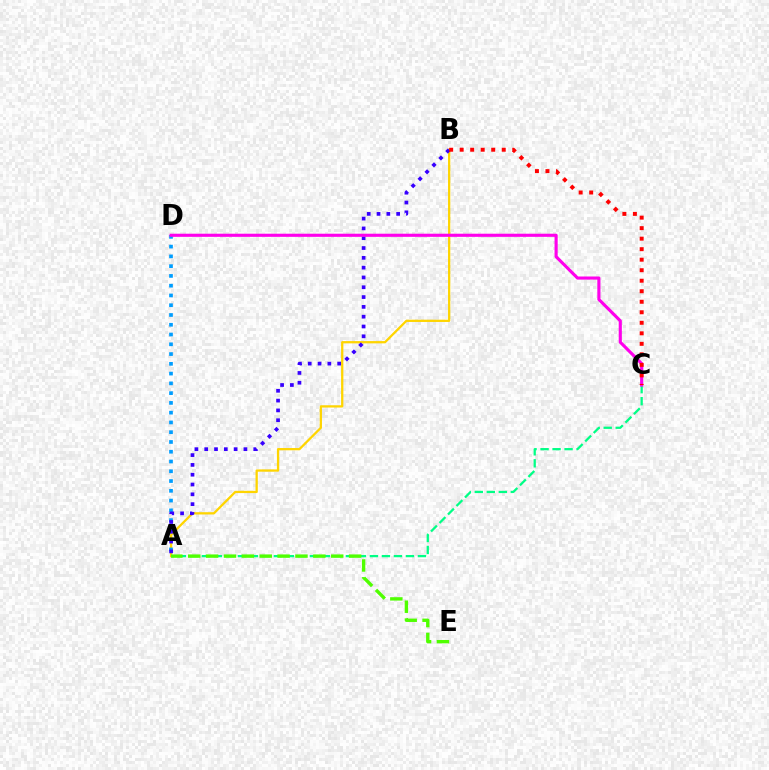{('A', 'B'): [{'color': '#ffd500', 'line_style': 'solid', 'thickness': 1.64}, {'color': '#3700ff', 'line_style': 'dotted', 'thickness': 2.67}], ('A', 'C'): [{'color': '#00ff86', 'line_style': 'dashed', 'thickness': 1.63}], ('A', 'D'): [{'color': '#009eff', 'line_style': 'dotted', 'thickness': 2.65}], ('C', 'D'): [{'color': '#ff00ed', 'line_style': 'solid', 'thickness': 2.25}], ('B', 'C'): [{'color': '#ff0000', 'line_style': 'dotted', 'thickness': 2.86}], ('A', 'E'): [{'color': '#4fff00', 'line_style': 'dashed', 'thickness': 2.43}]}